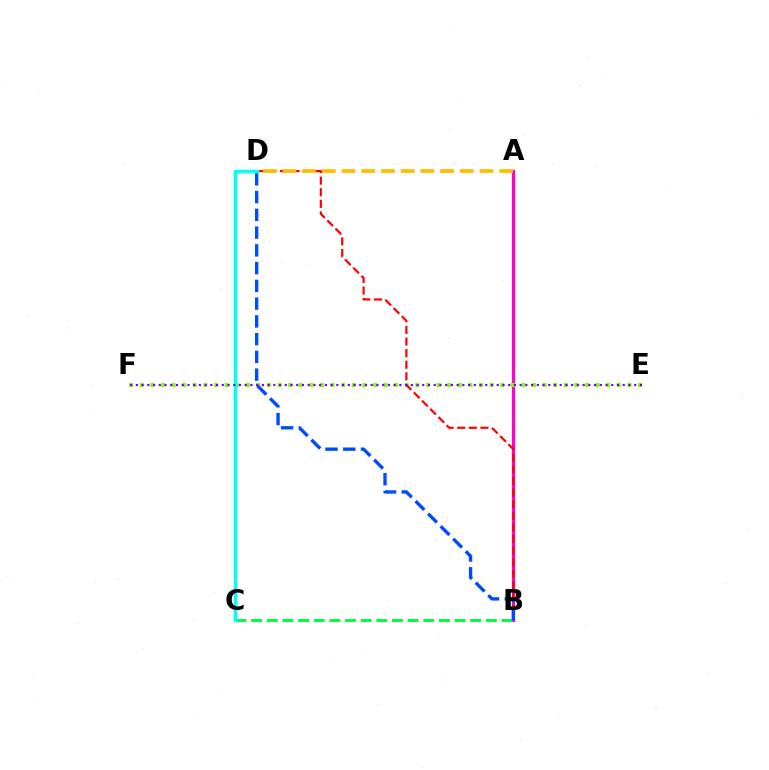{('A', 'B'): [{'color': '#ff00cf', 'line_style': 'solid', 'thickness': 2.31}], ('E', 'F'): [{'color': '#84ff00', 'line_style': 'dotted', 'thickness': 2.88}, {'color': '#7200ff', 'line_style': 'dotted', 'thickness': 1.56}], ('B', 'C'): [{'color': '#00ff39', 'line_style': 'dashed', 'thickness': 2.13}], ('B', 'D'): [{'color': '#ff0000', 'line_style': 'dashed', 'thickness': 1.58}, {'color': '#004bff', 'line_style': 'dashed', 'thickness': 2.41}], ('A', 'D'): [{'color': '#ffbd00', 'line_style': 'dashed', 'thickness': 2.68}], ('C', 'D'): [{'color': '#00fff6', 'line_style': 'solid', 'thickness': 2.51}]}